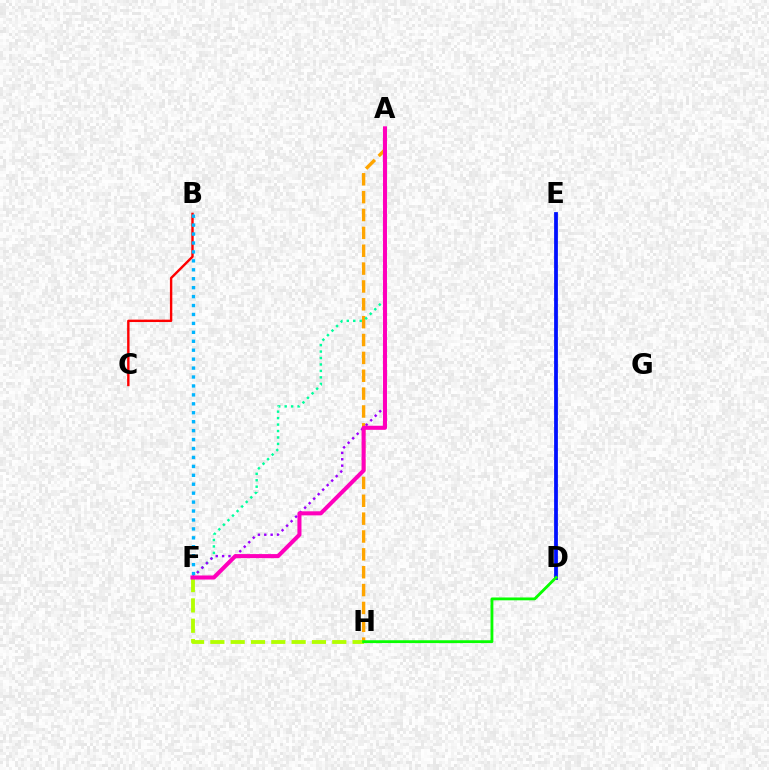{('A', 'H'): [{'color': '#ffa500', 'line_style': 'dashed', 'thickness': 2.43}], ('B', 'C'): [{'color': '#ff0000', 'line_style': 'solid', 'thickness': 1.73}], ('F', 'H'): [{'color': '#b3ff00', 'line_style': 'dashed', 'thickness': 2.76}], ('A', 'F'): [{'color': '#00ff9d', 'line_style': 'dotted', 'thickness': 1.75}, {'color': '#9b00ff', 'line_style': 'dotted', 'thickness': 1.73}, {'color': '#ff00bd', 'line_style': 'solid', 'thickness': 2.92}], ('D', 'E'): [{'color': '#0010ff', 'line_style': 'solid', 'thickness': 2.72}], ('D', 'H'): [{'color': '#08ff00', 'line_style': 'solid', 'thickness': 2.04}], ('B', 'F'): [{'color': '#00b5ff', 'line_style': 'dotted', 'thickness': 2.43}]}